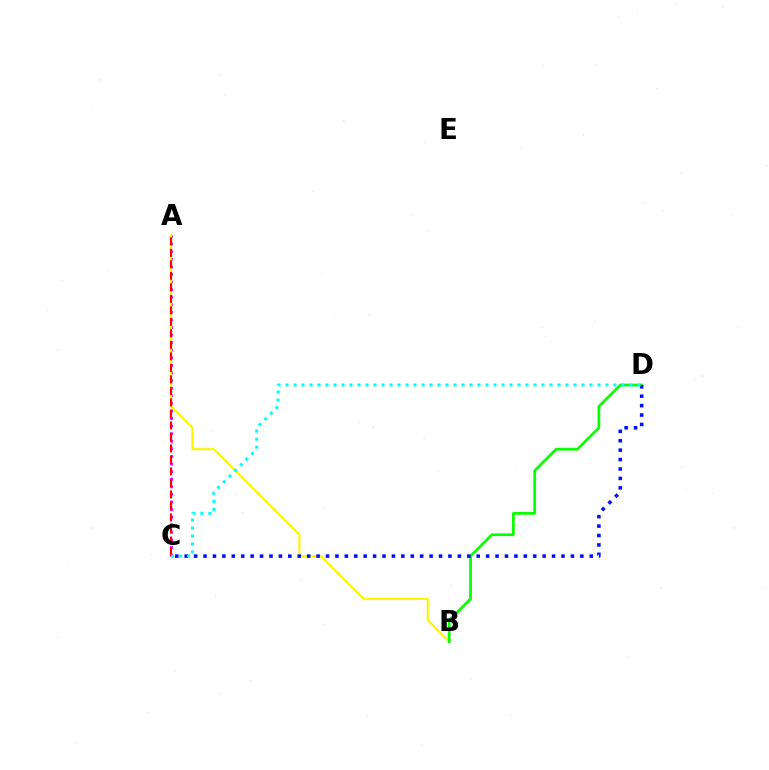{('A', 'C'): [{'color': '#ee00ff', 'line_style': 'dotted', 'thickness': 2.06}, {'color': '#ff0000', 'line_style': 'dashed', 'thickness': 1.56}], ('A', 'B'): [{'color': '#fcf500', 'line_style': 'solid', 'thickness': 1.51}], ('B', 'D'): [{'color': '#08ff00', 'line_style': 'solid', 'thickness': 1.96}], ('C', 'D'): [{'color': '#0010ff', 'line_style': 'dotted', 'thickness': 2.56}, {'color': '#00fff6', 'line_style': 'dotted', 'thickness': 2.17}]}